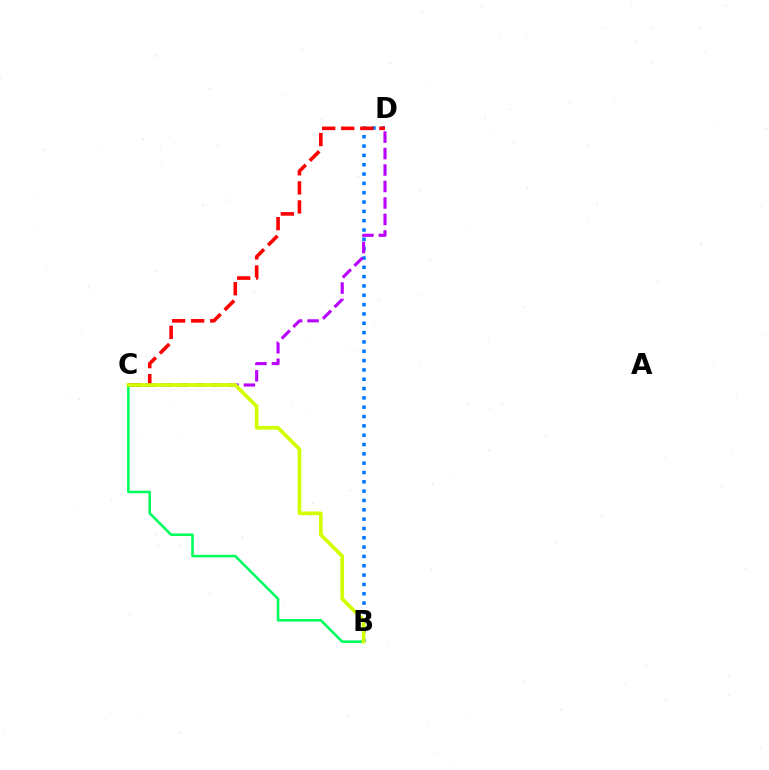{('B', 'D'): [{'color': '#0074ff', 'line_style': 'dotted', 'thickness': 2.53}], ('C', 'D'): [{'color': '#ff0000', 'line_style': 'dashed', 'thickness': 2.59}, {'color': '#b900ff', 'line_style': 'dashed', 'thickness': 2.24}], ('B', 'C'): [{'color': '#00ff5c', 'line_style': 'solid', 'thickness': 1.85}, {'color': '#d1ff00', 'line_style': 'solid', 'thickness': 2.65}]}